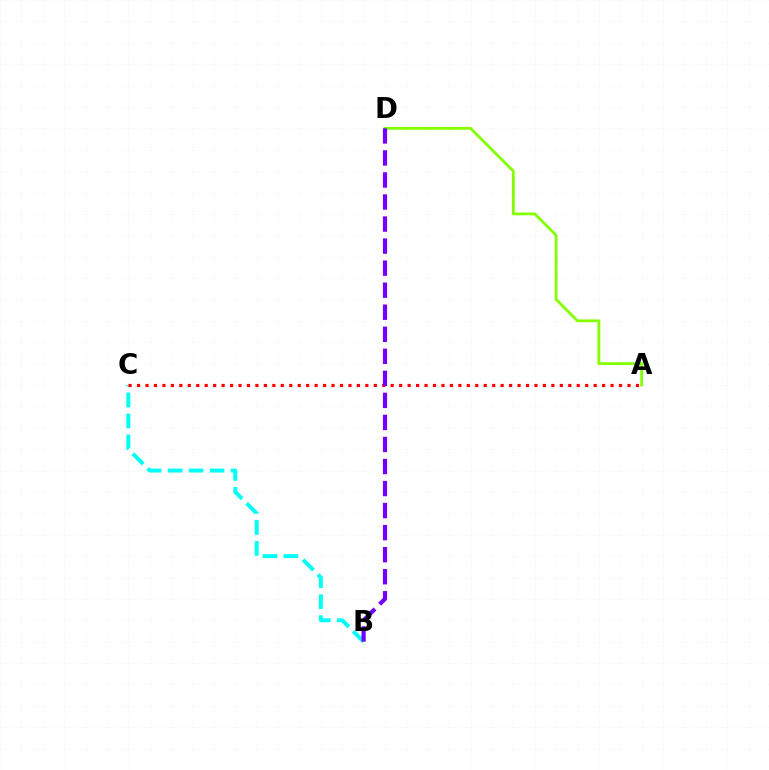{('B', 'C'): [{'color': '#00fff6', 'line_style': 'dashed', 'thickness': 2.85}], ('A', 'D'): [{'color': '#84ff00', 'line_style': 'solid', 'thickness': 2.03}], ('A', 'C'): [{'color': '#ff0000', 'line_style': 'dotted', 'thickness': 2.3}], ('B', 'D'): [{'color': '#7200ff', 'line_style': 'dashed', 'thickness': 2.99}]}